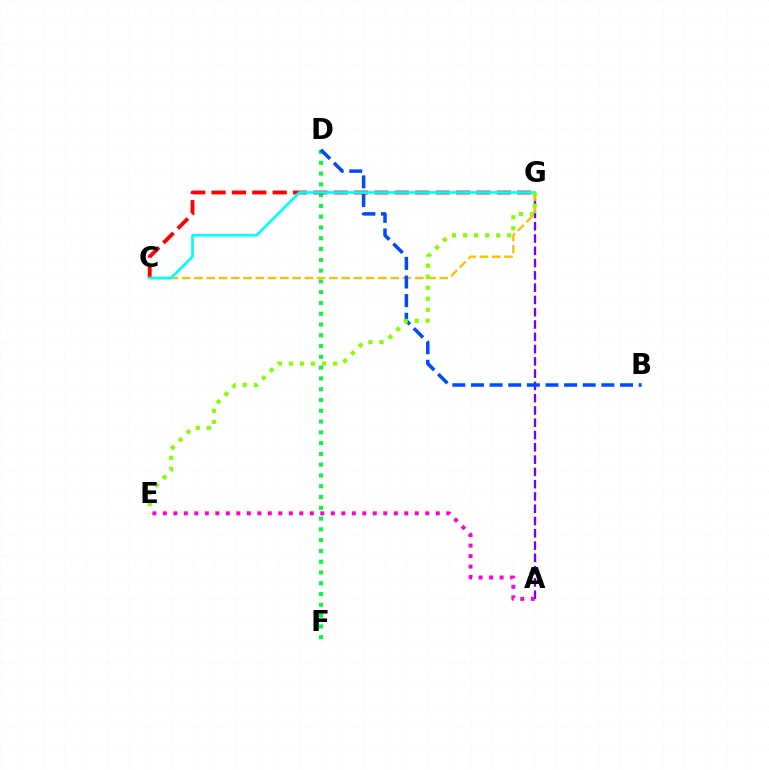{('D', 'F'): [{'color': '#00ff39', 'line_style': 'dotted', 'thickness': 2.93}], ('A', 'G'): [{'color': '#7200ff', 'line_style': 'dashed', 'thickness': 1.67}], ('C', 'G'): [{'color': '#ffbd00', 'line_style': 'dashed', 'thickness': 1.67}, {'color': '#ff0000', 'line_style': 'dashed', 'thickness': 2.77}, {'color': '#00fff6', 'line_style': 'solid', 'thickness': 1.94}], ('B', 'D'): [{'color': '#004bff', 'line_style': 'dashed', 'thickness': 2.53}], ('E', 'G'): [{'color': '#84ff00', 'line_style': 'dotted', 'thickness': 3.0}], ('A', 'E'): [{'color': '#ff00cf', 'line_style': 'dotted', 'thickness': 2.85}]}